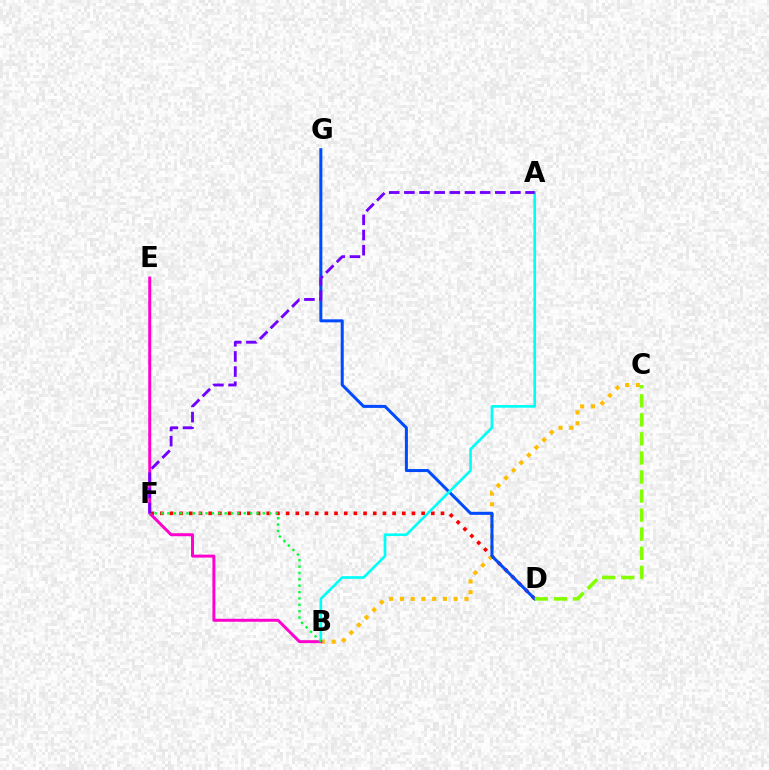{('D', 'F'): [{'color': '#ff0000', 'line_style': 'dotted', 'thickness': 2.63}], ('B', 'C'): [{'color': '#ffbd00', 'line_style': 'dotted', 'thickness': 2.92}], ('D', 'G'): [{'color': '#004bff', 'line_style': 'solid', 'thickness': 2.18}], ('A', 'B'): [{'color': '#00fff6', 'line_style': 'solid', 'thickness': 1.91}], ('B', 'E'): [{'color': '#ff00cf', 'line_style': 'solid', 'thickness': 2.14}], ('B', 'F'): [{'color': '#00ff39', 'line_style': 'dotted', 'thickness': 1.73}], ('C', 'D'): [{'color': '#84ff00', 'line_style': 'dashed', 'thickness': 2.59}], ('A', 'F'): [{'color': '#7200ff', 'line_style': 'dashed', 'thickness': 2.06}]}